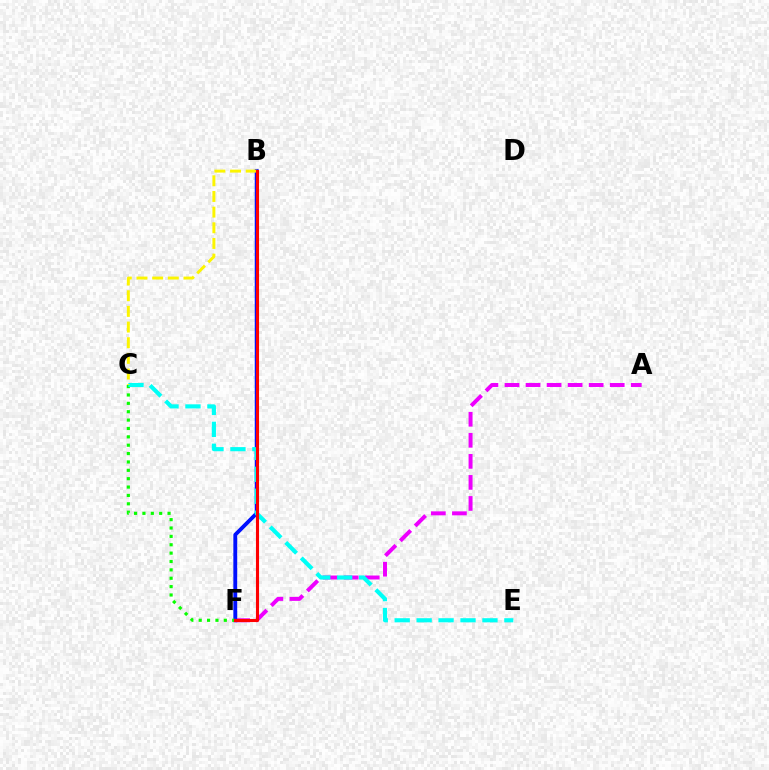{('A', 'F'): [{'color': '#ee00ff', 'line_style': 'dashed', 'thickness': 2.86}], ('B', 'F'): [{'color': '#0010ff', 'line_style': 'solid', 'thickness': 2.77}, {'color': '#ff0000', 'line_style': 'solid', 'thickness': 2.23}], ('C', 'F'): [{'color': '#08ff00', 'line_style': 'dotted', 'thickness': 2.27}], ('C', 'E'): [{'color': '#00fff6', 'line_style': 'dashed', 'thickness': 2.98}], ('B', 'C'): [{'color': '#fcf500', 'line_style': 'dashed', 'thickness': 2.13}]}